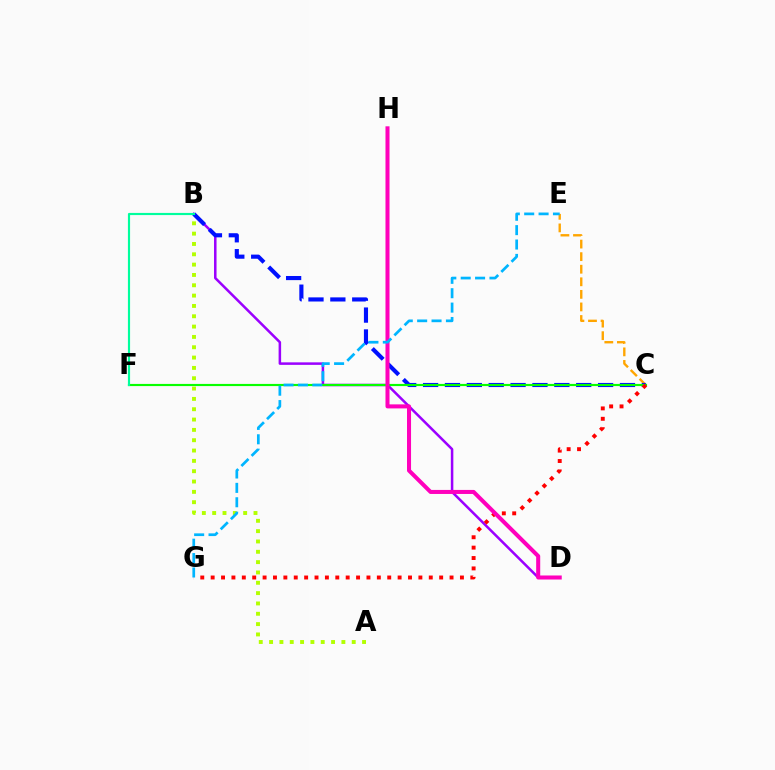{('A', 'B'): [{'color': '#b3ff00', 'line_style': 'dotted', 'thickness': 2.81}], ('B', 'D'): [{'color': '#9b00ff', 'line_style': 'solid', 'thickness': 1.81}], ('C', 'E'): [{'color': '#ffa500', 'line_style': 'dashed', 'thickness': 1.71}], ('B', 'C'): [{'color': '#0010ff', 'line_style': 'dashed', 'thickness': 2.97}], ('C', 'F'): [{'color': '#08ff00', 'line_style': 'solid', 'thickness': 1.56}], ('B', 'F'): [{'color': '#00ff9d', 'line_style': 'solid', 'thickness': 1.56}], ('C', 'G'): [{'color': '#ff0000', 'line_style': 'dotted', 'thickness': 2.82}], ('D', 'H'): [{'color': '#ff00bd', 'line_style': 'solid', 'thickness': 2.9}], ('E', 'G'): [{'color': '#00b5ff', 'line_style': 'dashed', 'thickness': 1.95}]}